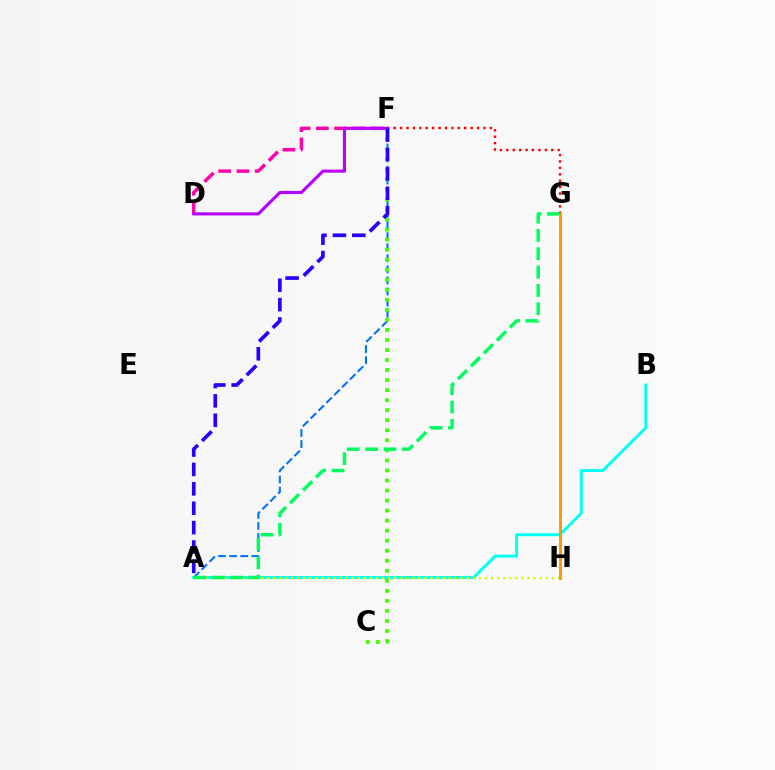{('A', 'B'): [{'color': '#00fff6', 'line_style': 'solid', 'thickness': 2.12}], ('A', 'H'): [{'color': '#d1ff00', 'line_style': 'dotted', 'thickness': 1.65}], ('A', 'F'): [{'color': '#0074ff', 'line_style': 'dashed', 'thickness': 1.51}, {'color': '#2500ff', 'line_style': 'dashed', 'thickness': 2.63}], ('F', 'G'): [{'color': '#ff0000', 'line_style': 'dotted', 'thickness': 1.74}], ('C', 'F'): [{'color': '#3dff00', 'line_style': 'dotted', 'thickness': 2.73}], ('D', 'F'): [{'color': '#ff00ac', 'line_style': 'dashed', 'thickness': 2.48}, {'color': '#b900ff', 'line_style': 'solid', 'thickness': 2.24}], ('G', 'H'): [{'color': '#ff9400', 'line_style': 'solid', 'thickness': 2.05}], ('A', 'G'): [{'color': '#00ff5c', 'line_style': 'dashed', 'thickness': 2.49}]}